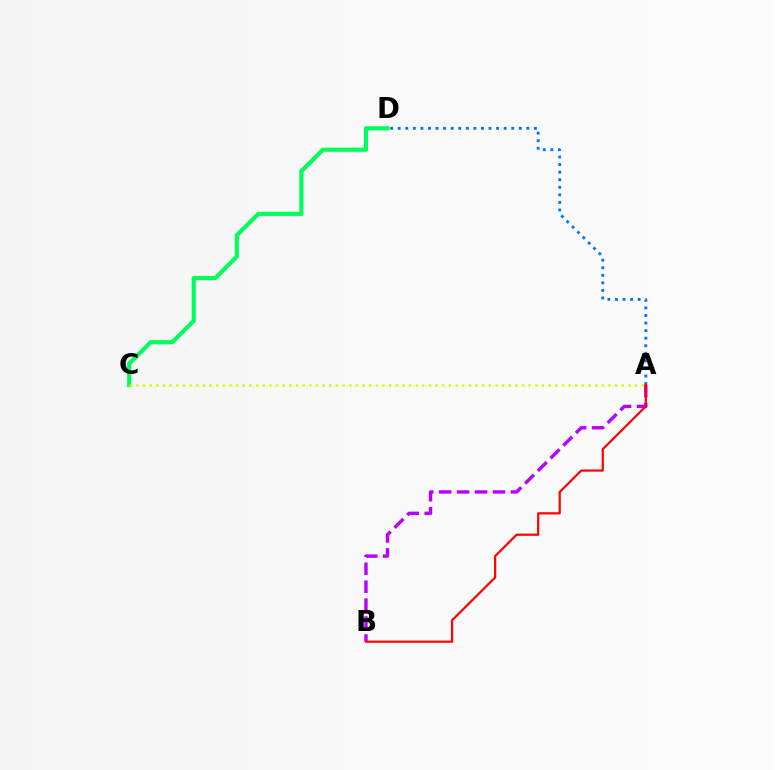{('C', 'D'): [{'color': '#00ff5c', 'line_style': 'solid', 'thickness': 2.98}], ('A', 'D'): [{'color': '#0074ff', 'line_style': 'dotted', 'thickness': 2.06}], ('A', 'C'): [{'color': '#d1ff00', 'line_style': 'dotted', 'thickness': 1.81}], ('A', 'B'): [{'color': '#b900ff', 'line_style': 'dashed', 'thickness': 2.44}, {'color': '#ff0000', 'line_style': 'solid', 'thickness': 1.59}]}